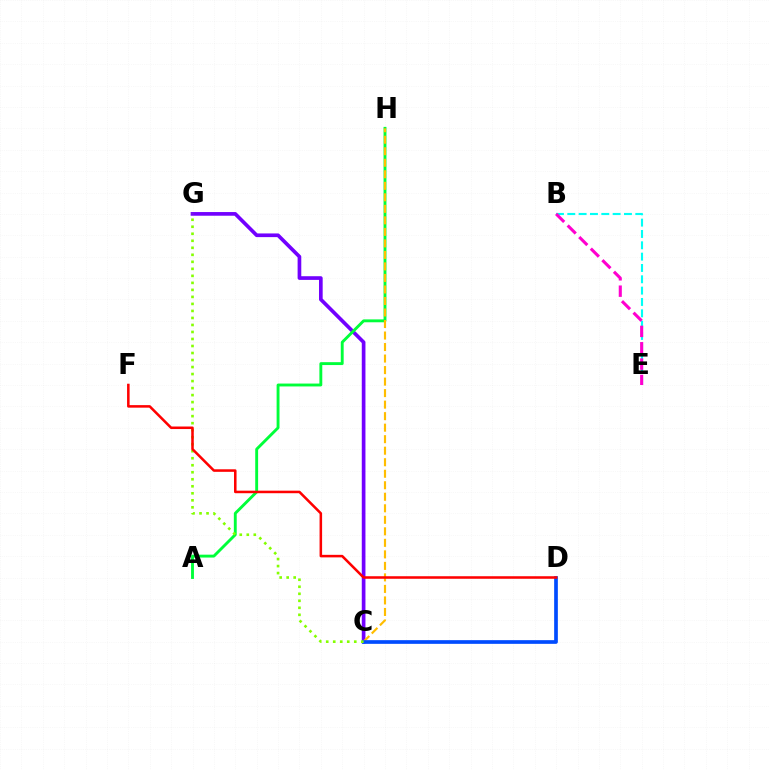{('B', 'E'): [{'color': '#00fff6', 'line_style': 'dashed', 'thickness': 1.54}, {'color': '#ff00cf', 'line_style': 'dashed', 'thickness': 2.22}], ('C', 'G'): [{'color': '#7200ff', 'line_style': 'solid', 'thickness': 2.65}, {'color': '#84ff00', 'line_style': 'dotted', 'thickness': 1.91}], ('A', 'H'): [{'color': '#00ff39', 'line_style': 'solid', 'thickness': 2.08}], ('C', 'H'): [{'color': '#ffbd00', 'line_style': 'dashed', 'thickness': 1.56}], ('C', 'D'): [{'color': '#004bff', 'line_style': 'solid', 'thickness': 2.65}], ('D', 'F'): [{'color': '#ff0000', 'line_style': 'solid', 'thickness': 1.83}]}